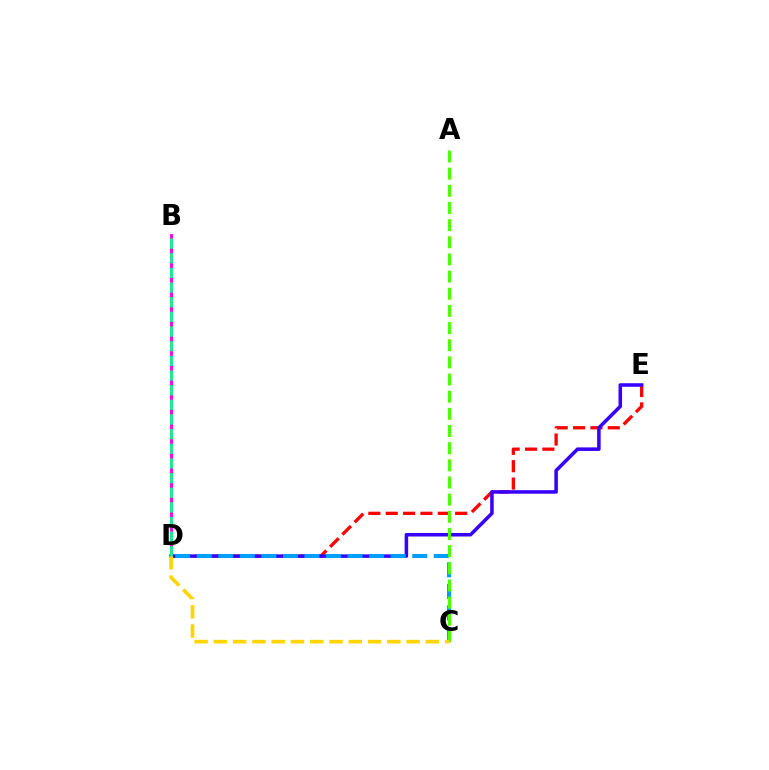{('D', 'E'): [{'color': '#ff0000', 'line_style': 'dashed', 'thickness': 2.36}, {'color': '#3700ff', 'line_style': 'solid', 'thickness': 2.55}], ('C', 'D'): [{'color': '#009eff', 'line_style': 'dashed', 'thickness': 2.93}, {'color': '#ffd500', 'line_style': 'dashed', 'thickness': 2.62}], ('A', 'C'): [{'color': '#4fff00', 'line_style': 'dashed', 'thickness': 2.33}], ('B', 'D'): [{'color': '#ff00ed', 'line_style': 'solid', 'thickness': 2.11}, {'color': '#00ff86', 'line_style': 'dashed', 'thickness': 1.99}]}